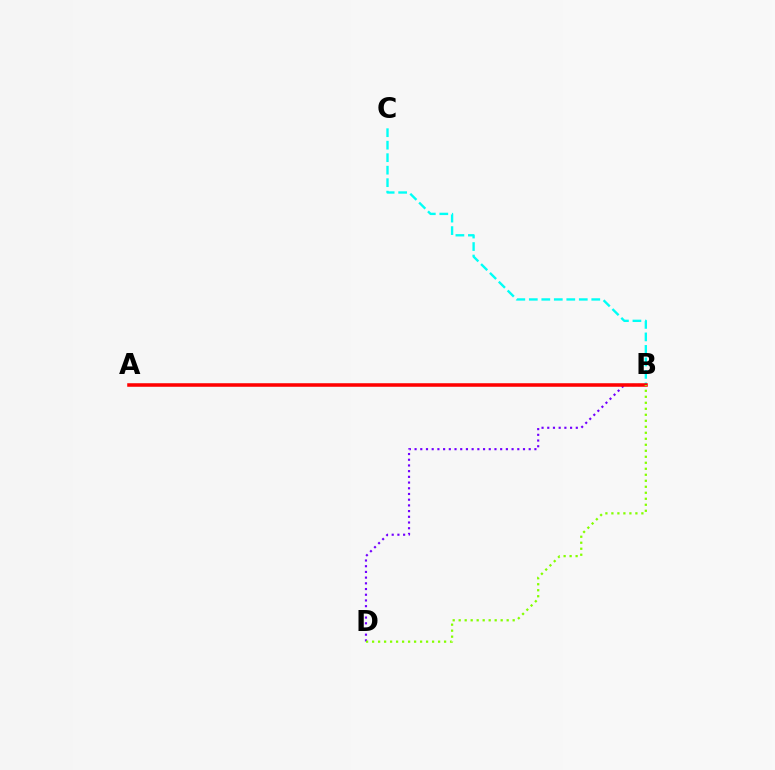{('B', 'D'): [{'color': '#7200ff', 'line_style': 'dotted', 'thickness': 1.55}, {'color': '#84ff00', 'line_style': 'dotted', 'thickness': 1.63}], ('B', 'C'): [{'color': '#00fff6', 'line_style': 'dashed', 'thickness': 1.7}], ('A', 'B'): [{'color': '#ff0000', 'line_style': 'solid', 'thickness': 2.55}]}